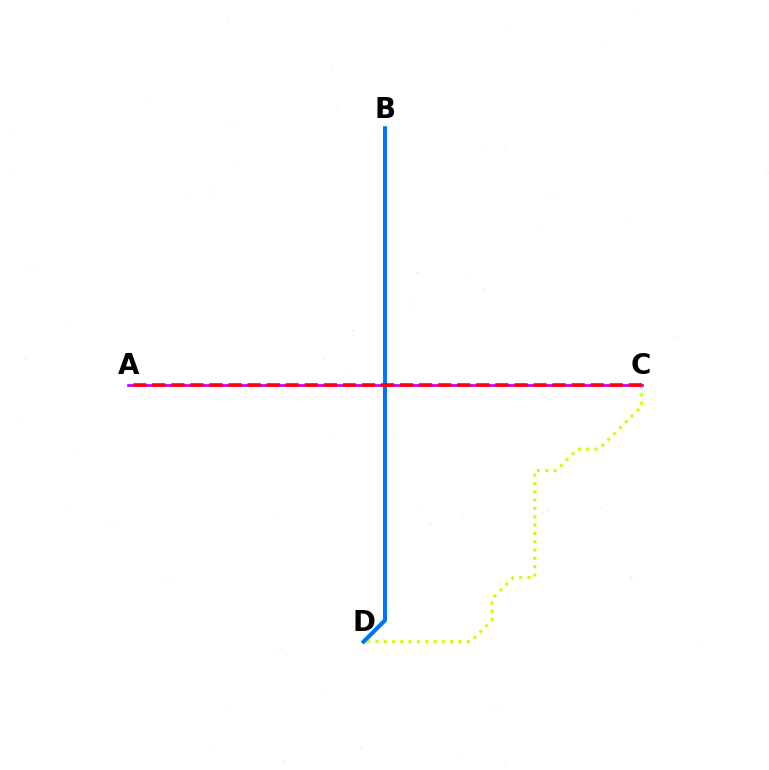{('B', 'D'): [{'color': '#00ff5c', 'line_style': 'solid', 'thickness': 2.79}, {'color': '#0074ff', 'line_style': 'solid', 'thickness': 2.85}], ('C', 'D'): [{'color': '#d1ff00', 'line_style': 'dotted', 'thickness': 2.26}], ('A', 'C'): [{'color': '#b900ff', 'line_style': 'solid', 'thickness': 1.93}, {'color': '#ff0000', 'line_style': 'dashed', 'thickness': 2.59}]}